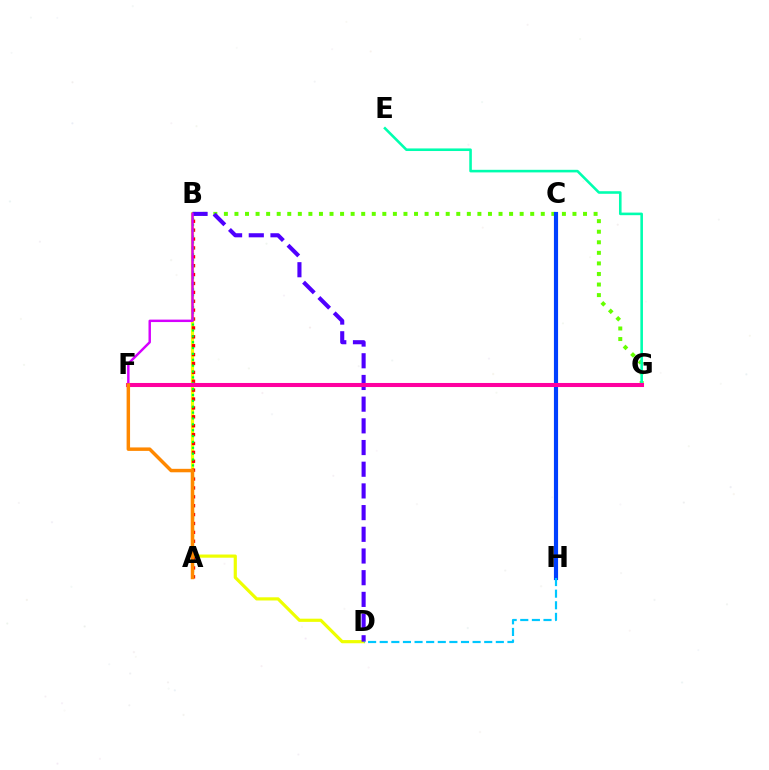{('B', 'D'): [{'color': '#eeff00', 'line_style': 'solid', 'thickness': 2.29}, {'color': '#4f00ff', 'line_style': 'dashed', 'thickness': 2.95}], ('B', 'G'): [{'color': '#66ff00', 'line_style': 'dotted', 'thickness': 2.87}], ('E', 'G'): [{'color': '#00ffaf', 'line_style': 'solid', 'thickness': 1.86}], ('A', 'B'): [{'color': '#ff0000', 'line_style': 'dotted', 'thickness': 2.42}, {'color': '#00ff27', 'line_style': 'dotted', 'thickness': 1.59}], ('C', 'H'): [{'color': '#003fff', 'line_style': 'solid', 'thickness': 2.99}], ('D', 'H'): [{'color': '#00c7ff', 'line_style': 'dashed', 'thickness': 1.58}], ('B', 'F'): [{'color': '#d600ff', 'line_style': 'solid', 'thickness': 1.76}], ('F', 'G'): [{'color': '#ff00a0', 'line_style': 'solid', 'thickness': 2.93}], ('A', 'F'): [{'color': '#ff8800', 'line_style': 'solid', 'thickness': 2.49}]}